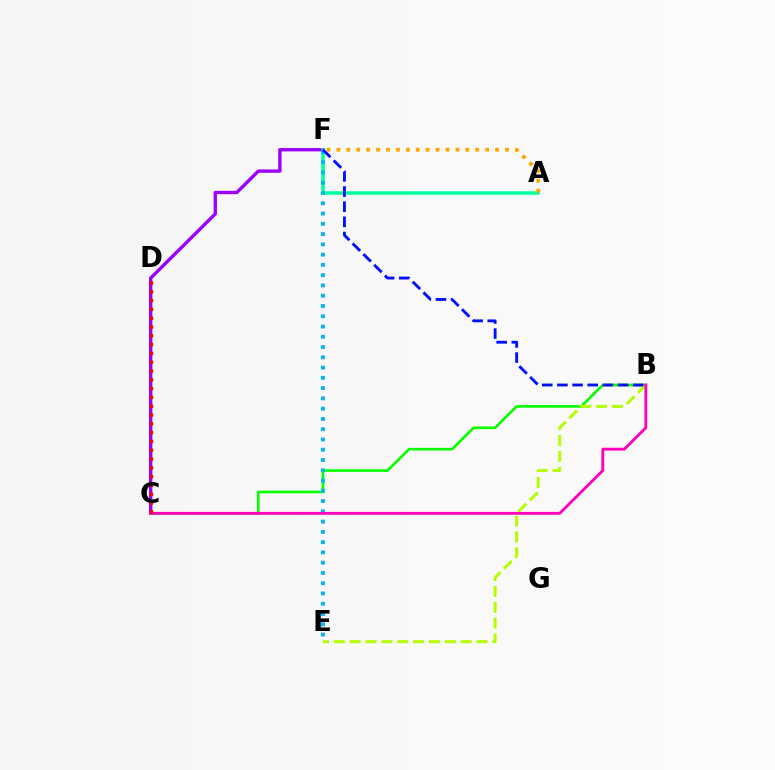{('C', 'F'): [{'color': '#9b00ff', 'line_style': 'solid', 'thickness': 2.41}], ('B', 'C'): [{'color': '#08ff00', 'line_style': 'solid', 'thickness': 1.9}, {'color': '#ff00bd', 'line_style': 'solid', 'thickness': 2.05}], ('A', 'F'): [{'color': '#00ff9d', 'line_style': 'solid', 'thickness': 2.53}, {'color': '#ffa500', 'line_style': 'dotted', 'thickness': 2.69}], ('E', 'F'): [{'color': '#00b5ff', 'line_style': 'dotted', 'thickness': 2.79}], ('B', 'E'): [{'color': '#b3ff00', 'line_style': 'dashed', 'thickness': 2.15}], ('B', 'F'): [{'color': '#0010ff', 'line_style': 'dashed', 'thickness': 2.06}], ('C', 'D'): [{'color': '#ff0000', 'line_style': 'dotted', 'thickness': 2.39}]}